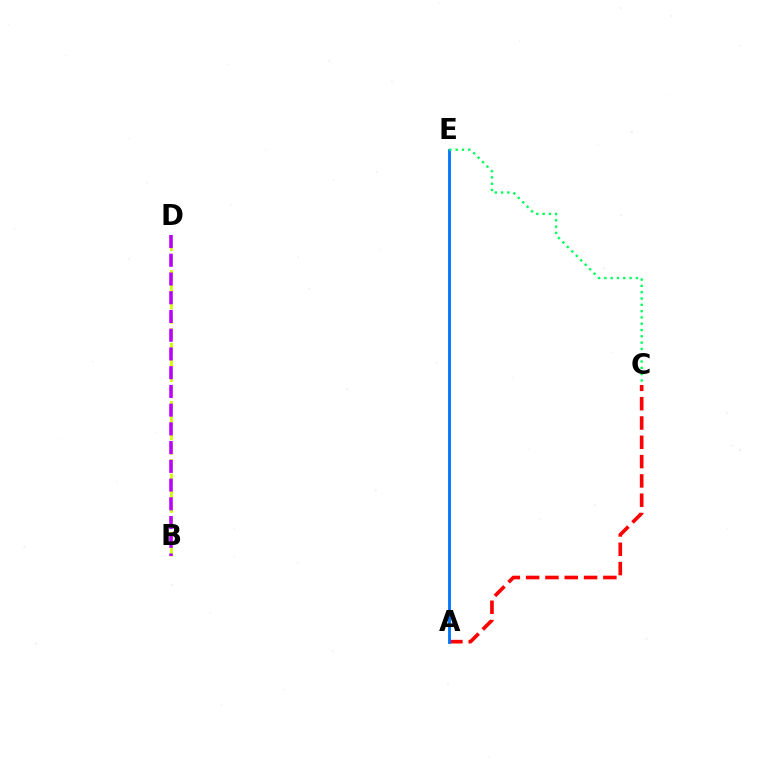{('A', 'C'): [{'color': '#ff0000', 'line_style': 'dashed', 'thickness': 2.62}], ('B', 'D'): [{'color': '#d1ff00', 'line_style': 'dashed', 'thickness': 1.98}, {'color': '#b900ff', 'line_style': 'dashed', 'thickness': 2.55}], ('A', 'E'): [{'color': '#0074ff', 'line_style': 'solid', 'thickness': 2.04}], ('C', 'E'): [{'color': '#00ff5c', 'line_style': 'dotted', 'thickness': 1.71}]}